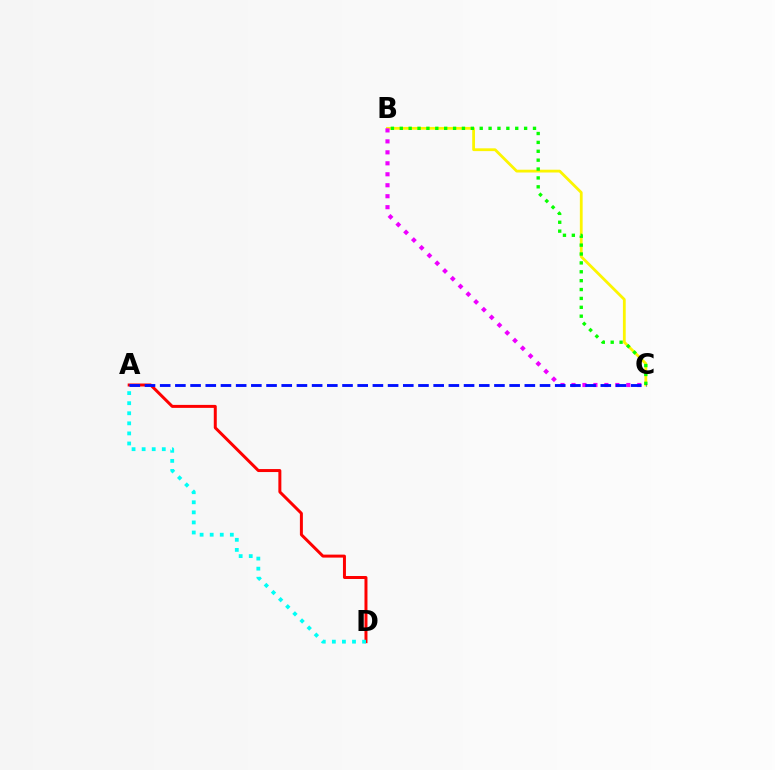{('A', 'D'): [{'color': '#ff0000', 'line_style': 'solid', 'thickness': 2.15}, {'color': '#00fff6', 'line_style': 'dotted', 'thickness': 2.74}], ('B', 'C'): [{'color': '#fcf500', 'line_style': 'solid', 'thickness': 2.01}, {'color': '#ee00ff', 'line_style': 'dotted', 'thickness': 2.98}, {'color': '#08ff00', 'line_style': 'dotted', 'thickness': 2.41}], ('A', 'C'): [{'color': '#0010ff', 'line_style': 'dashed', 'thickness': 2.06}]}